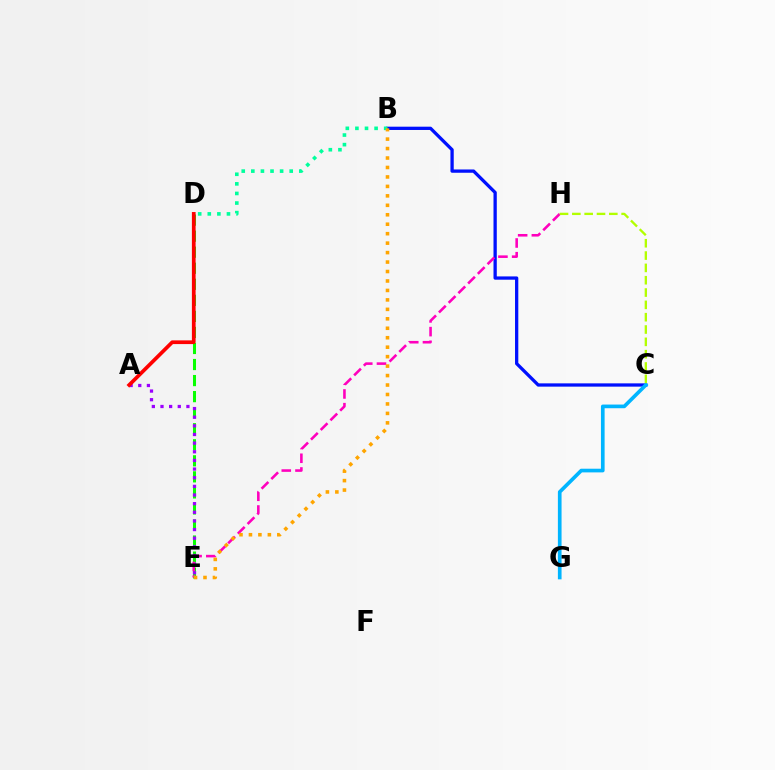{('D', 'E'): [{'color': '#08ff00', 'line_style': 'dashed', 'thickness': 2.18}], ('B', 'C'): [{'color': '#0010ff', 'line_style': 'solid', 'thickness': 2.36}], ('C', 'G'): [{'color': '#00b5ff', 'line_style': 'solid', 'thickness': 2.64}], ('B', 'D'): [{'color': '#00ff9d', 'line_style': 'dotted', 'thickness': 2.61}], ('A', 'E'): [{'color': '#9b00ff', 'line_style': 'dotted', 'thickness': 2.35}], ('E', 'H'): [{'color': '#ff00bd', 'line_style': 'dashed', 'thickness': 1.86}], ('A', 'D'): [{'color': '#ff0000', 'line_style': 'solid', 'thickness': 2.67}], ('B', 'E'): [{'color': '#ffa500', 'line_style': 'dotted', 'thickness': 2.57}], ('C', 'H'): [{'color': '#b3ff00', 'line_style': 'dashed', 'thickness': 1.67}]}